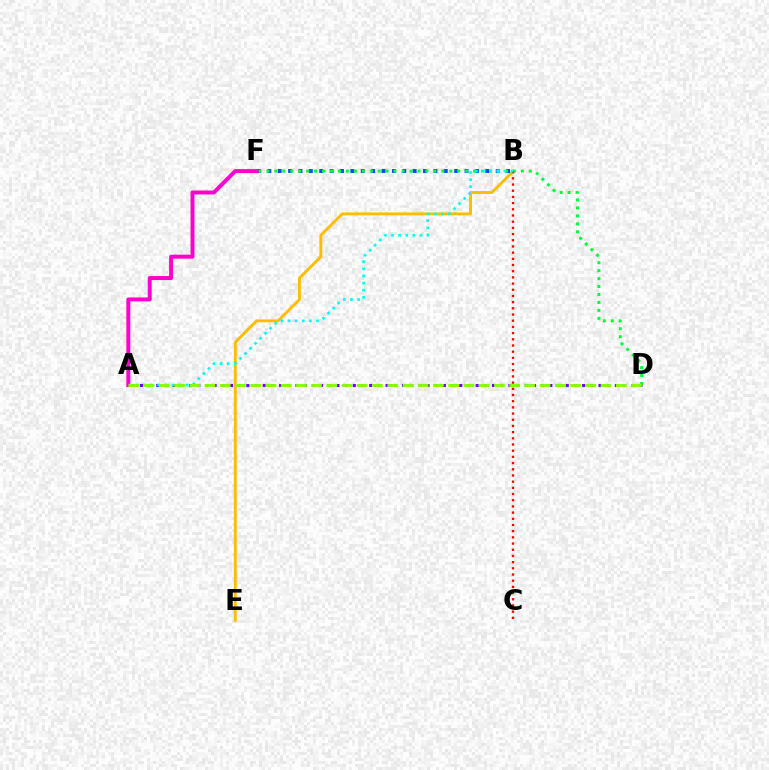{('A', 'D'): [{'color': '#7200ff', 'line_style': 'dotted', 'thickness': 2.23}, {'color': '#84ff00', 'line_style': 'dashed', 'thickness': 2.07}], ('B', 'E'): [{'color': '#ffbd00', 'line_style': 'solid', 'thickness': 2.08}], ('B', 'F'): [{'color': '#004bff', 'line_style': 'dotted', 'thickness': 2.82}], ('D', 'F'): [{'color': '#00ff39', 'line_style': 'dotted', 'thickness': 2.16}], ('B', 'C'): [{'color': '#ff0000', 'line_style': 'dotted', 'thickness': 1.68}], ('A', 'F'): [{'color': '#ff00cf', 'line_style': 'solid', 'thickness': 2.86}], ('A', 'B'): [{'color': '#00fff6', 'line_style': 'dotted', 'thickness': 1.94}]}